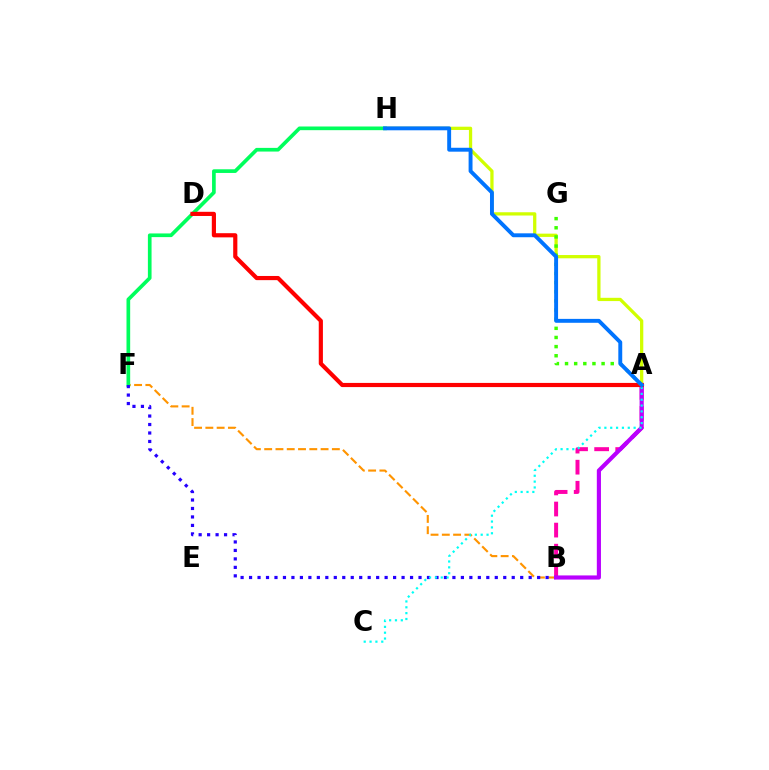{('B', 'F'): [{'color': '#ff9400', 'line_style': 'dashed', 'thickness': 1.53}, {'color': '#2500ff', 'line_style': 'dotted', 'thickness': 2.3}], ('A', 'B'): [{'color': '#ff00ac', 'line_style': 'dashed', 'thickness': 2.86}, {'color': '#b900ff', 'line_style': 'solid', 'thickness': 2.98}], ('A', 'H'): [{'color': '#d1ff00', 'line_style': 'solid', 'thickness': 2.35}, {'color': '#0074ff', 'line_style': 'solid', 'thickness': 2.81}], ('F', 'H'): [{'color': '#00ff5c', 'line_style': 'solid', 'thickness': 2.65}], ('A', 'D'): [{'color': '#ff0000', 'line_style': 'solid', 'thickness': 3.0}], ('A', 'G'): [{'color': '#3dff00', 'line_style': 'dotted', 'thickness': 2.48}], ('A', 'C'): [{'color': '#00fff6', 'line_style': 'dotted', 'thickness': 1.59}]}